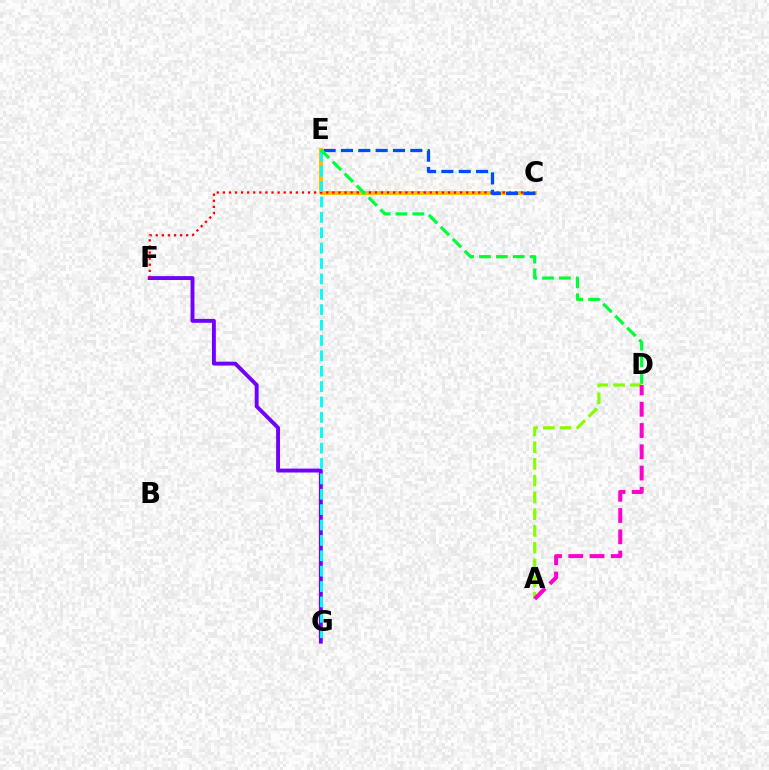{('F', 'G'): [{'color': '#7200ff', 'line_style': 'solid', 'thickness': 2.81}], ('C', 'E'): [{'color': '#ffbd00', 'line_style': 'solid', 'thickness': 2.82}, {'color': '#004bff', 'line_style': 'dashed', 'thickness': 2.36}], ('C', 'F'): [{'color': '#ff0000', 'line_style': 'dotted', 'thickness': 1.65}], ('E', 'G'): [{'color': '#00fff6', 'line_style': 'dashed', 'thickness': 2.09}], ('D', 'E'): [{'color': '#00ff39', 'line_style': 'dashed', 'thickness': 2.29}], ('A', 'D'): [{'color': '#84ff00', 'line_style': 'dashed', 'thickness': 2.28}, {'color': '#ff00cf', 'line_style': 'dashed', 'thickness': 2.89}]}